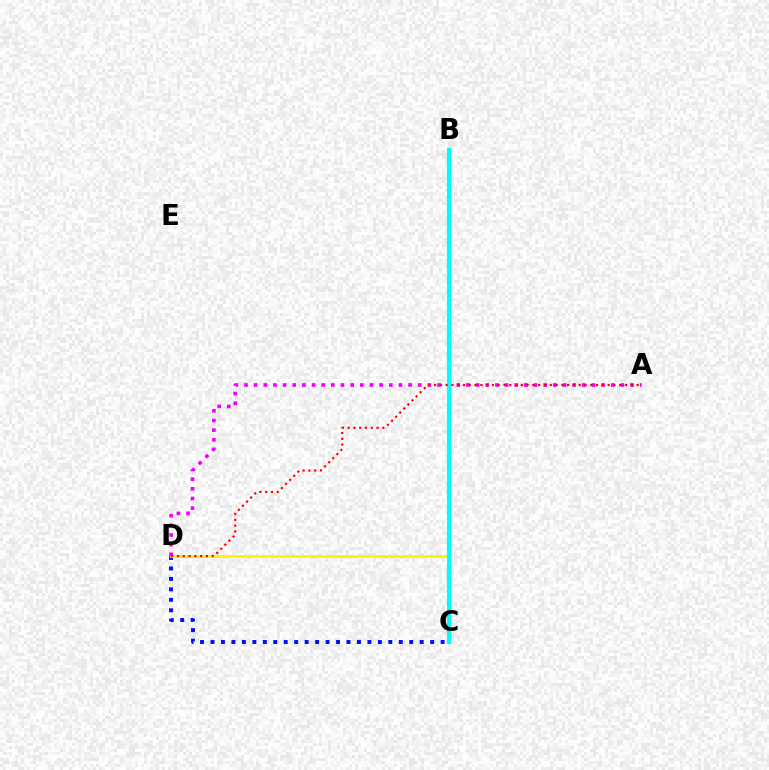{('C', 'D'): [{'color': '#0010ff', 'line_style': 'dotted', 'thickness': 2.84}, {'color': '#fcf500', 'line_style': 'solid', 'thickness': 2.08}], ('B', 'C'): [{'color': '#08ff00', 'line_style': 'dotted', 'thickness': 2.56}, {'color': '#00fff6', 'line_style': 'solid', 'thickness': 2.99}], ('A', 'D'): [{'color': '#ee00ff', 'line_style': 'dotted', 'thickness': 2.62}, {'color': '#ff0000', 'line_style': 'dotted', 'thickness': 1.57}]}